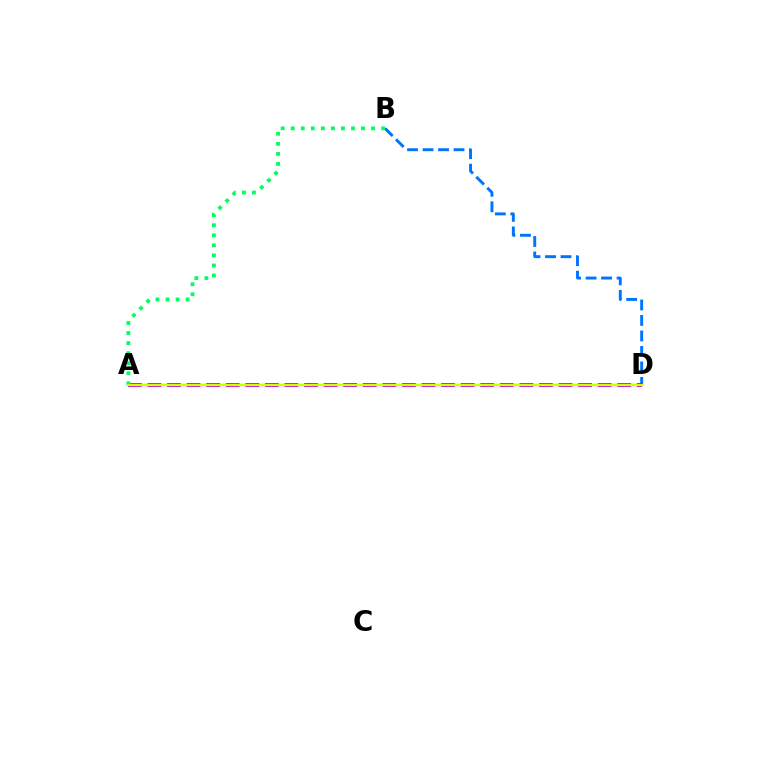{('B', 'D'): [{'color': '#0074ff', 'line_style': 'dashed', 'thickness': 2.1}], ('A', 'D'): [{'color': '#b900ff', 'line_style': 'dashed', 'thickness': 2.66}, {'color': '#ff0000', 'line_style': 'solid', 'thickness': 1.58}, {'color': '#d1ff00', 'line_style': 'solid', 'thickness': 1.5}], ('A', 'B'): [{'color': '#00ff5c', 'line_style': 'dotted', 'thickness': 2.73}]}